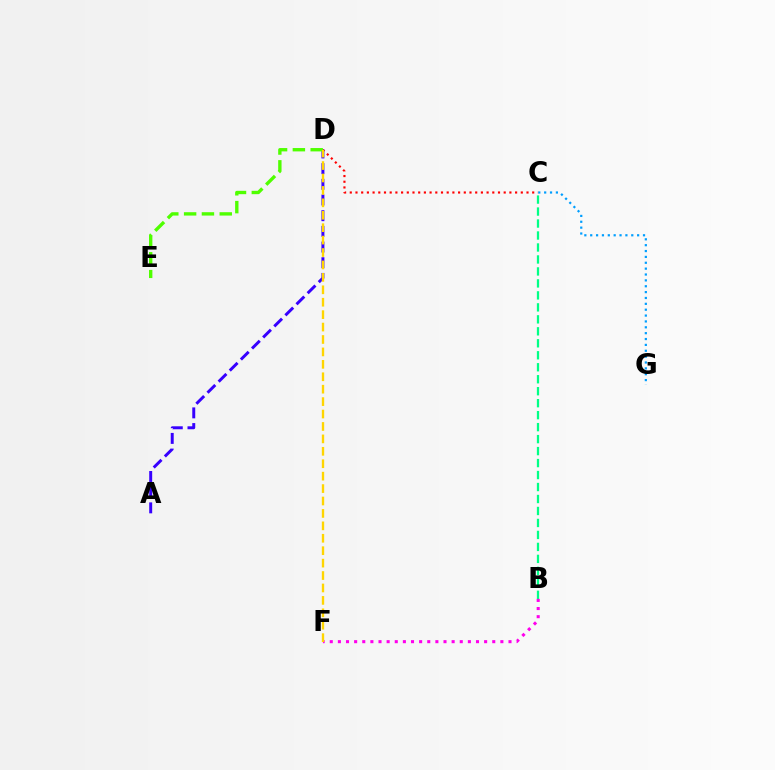{('C', 'D'): [{'color': '#ff0000', 'line_style': 'dotted', 'thickness': 1.55}], ('B', 'C'): [{'color': '#00ff86', 'line_style': 'dashed', 'thickness': 1.63}], ('C', 'G'): [{'color': '#009eff', 'line_style': 'dotted', 'thickness': 1.59}], ('A', 'D'): [{'color': '#3700ff', 'line_style': 'dashed', 'thickness': 2.13}], ('B', 'F'): [{'color': '#ff00ed', 'line_style': 'dotted', 'thickness': 2.21}], ('D', 'E'): [{'color': '#4fff00', 'line_style': 'dashed', 'thickness': 2.42}], ('D', 'F'): [{'color': '#ffd500', 'line_style': 'dashed', 'thickness': 1.69}]}